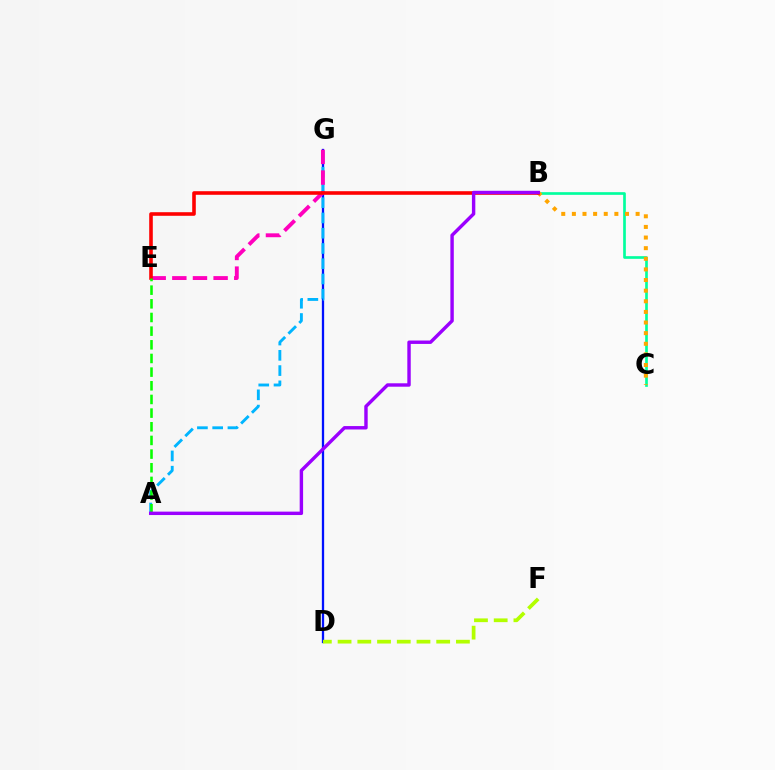{('B', 'C'): [{'color': '#00ff9d', 'line_style': 'solid', 'thickness': 1.93}, {'color': '#ffa500', 'line_style': 'dotted', 'thickness': 2.89}], ('D', 'G'): [{'color': '#0010ff', 'line_style': 'solid', 'thickness': 1.65}], ('A', 'G'): [{'color': '#00b5ff', 'line_style': 'dashed', 'thickness': 2.07}], ('E', 'G'): [{'color': '#ff00bd', 'line_style': 'dashed', 'thickness': 2.8}], ('B', 'E'): [{'color': '#ff0000', 'line_style': 'solid', 'thickness': 2.59}], ('A', 'E'): [{'color': '#08ff00', 'line_style': 'dashed', 'thickness': 1.86}], ('A', 'B'): [{'color': '#9b00ff', 'line_style': 'solid', 'thickness': 2.46}], ('D', 'F'): [{'color': '#b3ff00', 'line_style': 'dashed', 'thickness': 2.68}]}